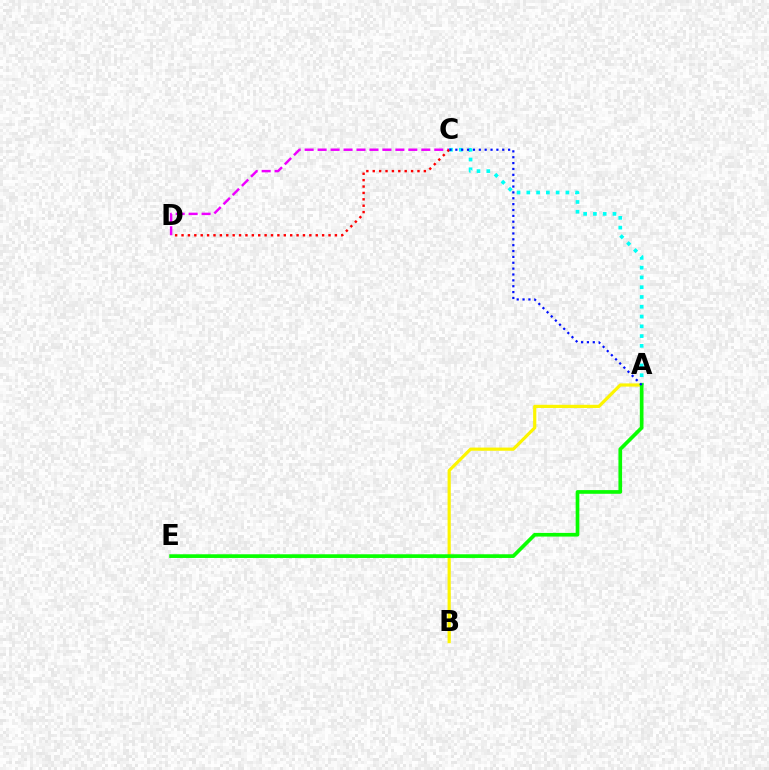{('A', 'B'): [{'color': '#fcf500', 'line_style': 'solid', 'thickness': 2.29}], ('A', 'C'): [{'color': '#00fff6', 'line_style': 'dotted', 'thickness': 2.66}, {'color': '#0010ff', 'line_style': 'dotted', 'thickness': 1.59}], ('C', 'D'): [{'color': '#ee00ff', 'line_style': 'dashed', 'thickness': 1.76}, {'color': '#ff0000', 'line_style': 'dotted', 'thickness': 1.74}], ('A', 'E'): [{'color': '#08ff00', 'line_style': 'solid', 'thickness': 2.65}]}